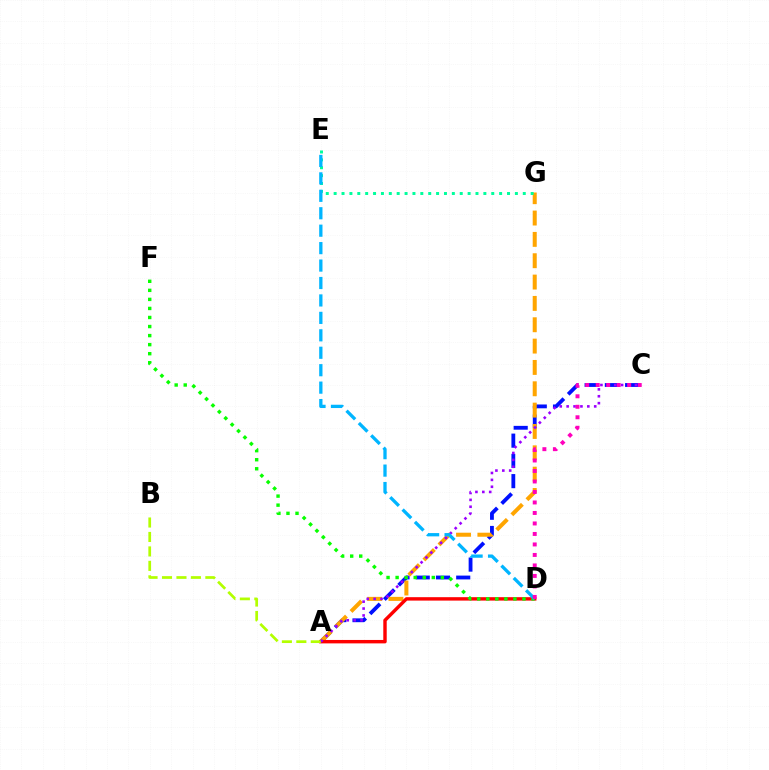{('A', 'C'): [{'color': '#0010ff', 'line_style': 'dashed', 'thickness': 2.75}, {'color': '#9b00ff', 'line_style': 'dotted', 'thickness': 1.87}], ('A', 'G'): [{'color': '#ffa500', 'line_style': 'dashed', 'thickness': 2.9}], ('E', 'G'): [{'color': '#00ff9d', 'line_style': 'dotted', 'thickness': 2.14}], ('A', 'D'): [{'color': '#ff0000', 'line_style': 'solid', 'thickness': 2.46}], ('D', 'F'): [{'color': '#08ff00', 'line_style': 'dotted', 'thickness': 2.46}], ('D', 'E'): [{'color': '#00b5ff', 'line_style': 'dashed', 'thickness': 2.37}], ('C', 'D'): [{'color': '#ff00bd', 'line_style': 'dotted', 'thickness': 2.85}], ('A', 'B'): [{'color': '#b3ff00', 'line_style': 'dashed', 'thickness': 1.96}]}